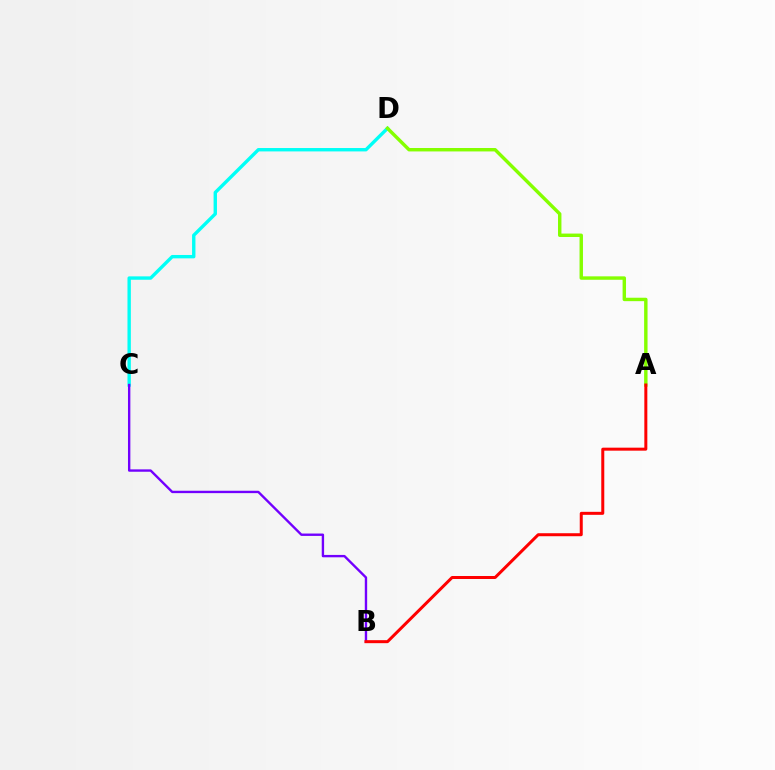{('C', 'D'): [{'color': '#00fff6', 'line_style': 'solid', 'thickness': 2.43}], ('A', 'D'): [{'color': '#84ff00', 'line_style': 'solid', 'thickness': 2.46}], ('B', 'C'): [{'color': '#7200ff', 'line_style': 'solid', 'thickness': 1.71}], ('A', 'B'): [{'color': '#ff0000', 'line_style': 'solid', 'thickness': 2.16}]}